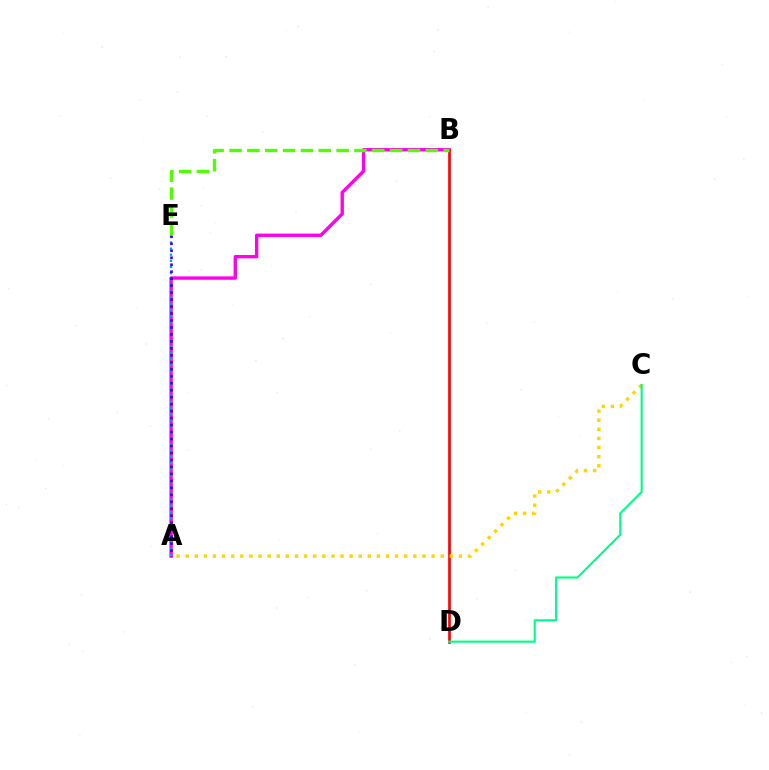{('A', 'B'): [{'color': '#ff00ed', 'line_style': 'solid', 'thickness': 2.42}], ('A', 'E'): [{'color': '#009eff', 'line_style': 'dotted', 'thickness': 1.66}, {'color': '#3700ff', 'line_style': 'dotted', 'thickness': 1.89}], ('B', 'D'): [{'color': '#ff0000', 'line_style': 'solid', 'thickness': 1.92}], ('A', 'C'): [{'color': '#ffd500', 'line_style': 'dotted', 'thickness': 2.47}], ('B', 'E'): [{'color': '#4fff00', 'line_style': 'dashed', 'thickness': 2.42}], ('C', 'D'): [{'color': '#00ff86', 'line_style': 'solid', 'thickness': 1.55}]}